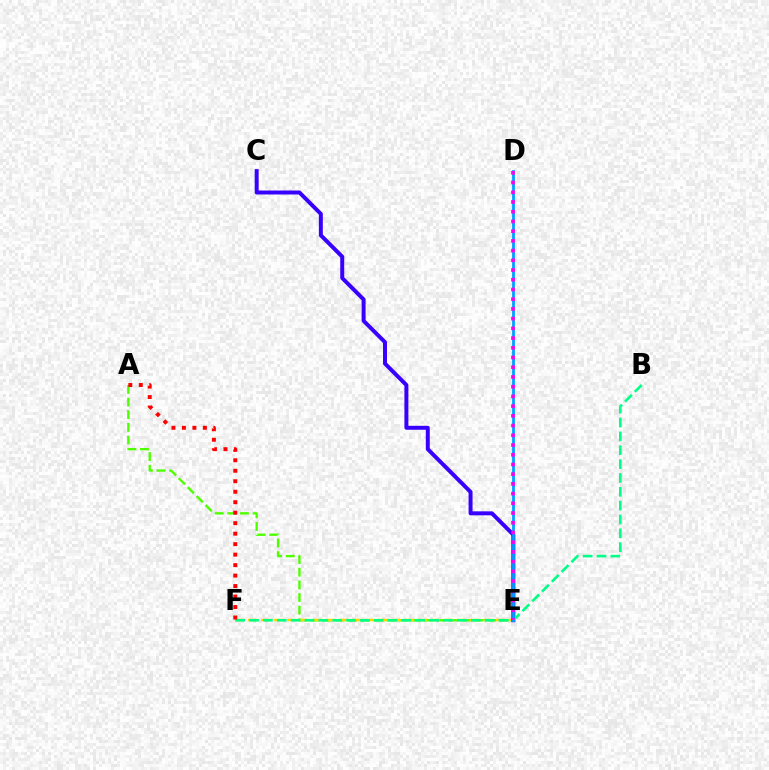{('A', 'E'): [{'color': '#4fff00', 'line_style': 'dashed', 'thickness': 1.72}], ('E', 'F'): [{'color': '#ffd500', 'line_style': 'dashed', 'thickness': 1.77}], ('C', 'E'): [{'color': '#3700ff', 'line_style': 'solid', 'thickness': 2.86}], ('B', 'F'): [{'color': '#00ff86', 'line_style': 'dashed', 'thickness': 1.88}], ('A', 'F'): [{'color': '#ff0000', 'line_style': 'dotted', 'thickness': 2.85}], ('D', 'E'): [{'color': '#009eff', 'line_style': 'solid', 'thickness': 1.99}, {'color': '#ff00ed', 'line_style': 'dotted', 'thickness': 2.64}]}